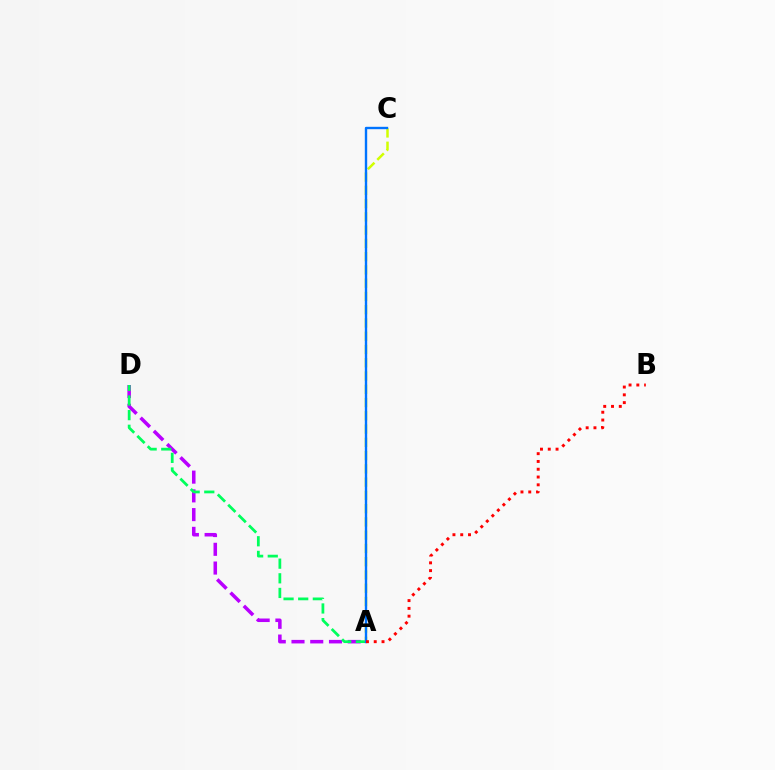{('A', 'D'): [{'color': '#b900ff', 'line_style': 'dashed', 'thickness': 2.55}, {'color': '#00ff5c', 'line_style': 'dashed', 'thickness': 1.99}], ('A', 'C'): [{'color': '#d1ff00', 'line_style': 'dashed', 'thickness': 1.8}, {'color': '#0074ff', 'line_style': 'solid', 'thickness': 1.72}], ('A', 'B'): [{'color': '#ff0000', 'line_style': 'dotted', 'thickness': 2.12}]}